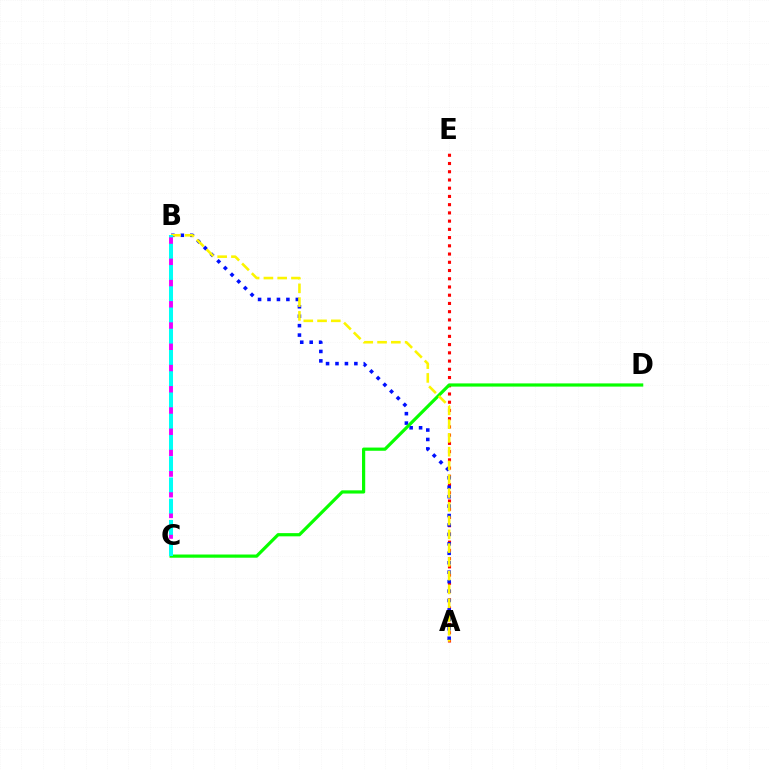{('A', 'E'): [{'color': '#ff0000', 'line_style': 'dotted', 'thickness': 2.24}], ('A', 'B'): [{'color': '#0010ff', 'line_style': 'dotted', 'thickness': 2.56}, {'color': '#fcf500', 'line_style': 'dashed', 'thickness': 1.87}], ('B', 'C'): [{'color': '#ee00ff', 'line_style': 'dashed', 'thickness': 2.81}, {'color': '#00fff6', 'line_style': 'dashed', 'thickness': 2.89}], ('C', 'D'): [{'color': '#08ff00', 'line_style': 'solid', 'thickness': 2.31}]}